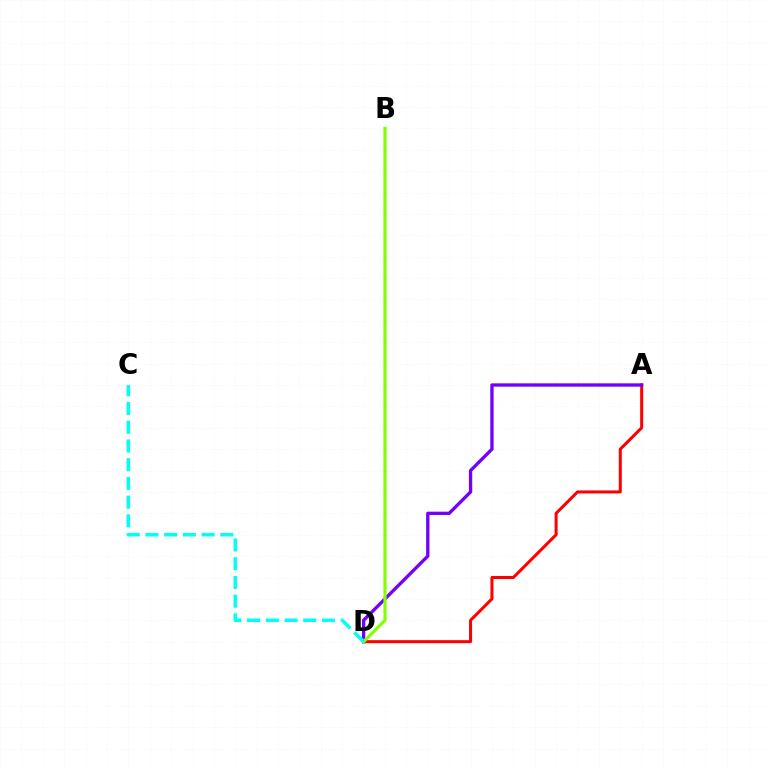{('A', 'D'): [{'color': '#ff0000', 'line_style': 'solid', 'thickness': 2.18}, {'color': '#7200ff', 'line_style': 'solid', 'thickness': 2.39}], ('B', 'D'): [{'color': '#84ff00', 'line_style': 'solid', 'thickness': 2.28}], ('C', 'D'): [{'color': '#00fff6', 'line_style': 'dashed', 'thickness': 2.54}]}